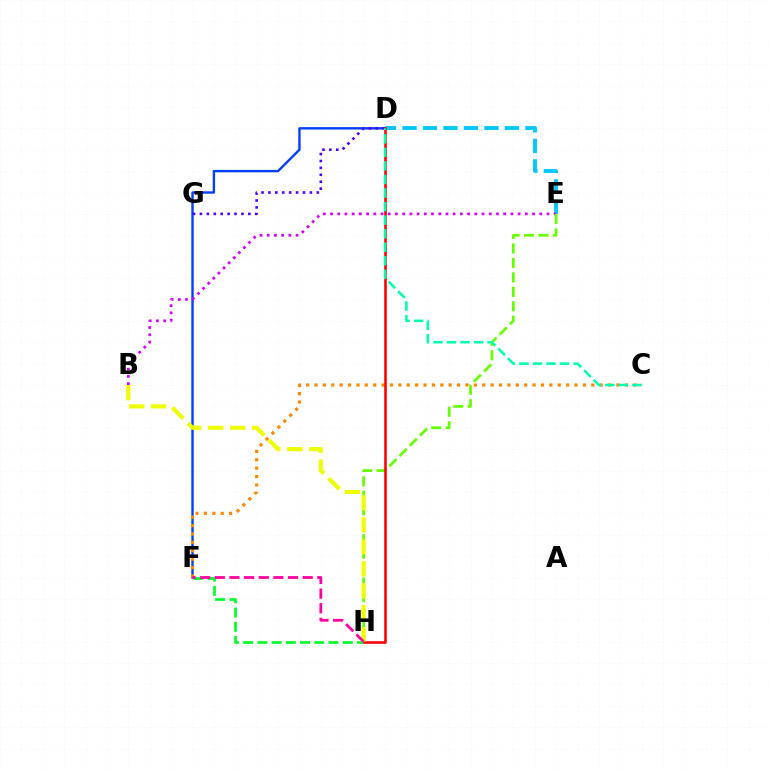{('D', 'F'): [{'color': '#003fff', 'line_style': 'solid', 'thickness': 1.72}], ('D', 'E'): [{'color': '#00c7ff', 'line_style': 'dashed', 'thickness': 2.78}], ('F', 'H'): [{'color': '#00ff27', 'line_style': 'dashed', 'thickness': 1.93}, {'color': '#ff00a0', 'line_style': 'dashed', 'thickness': 1.99}], ('C', 'F'): [{'color': '#ff8800', 'line_style': 'dotted', 'thickness': 2.28}], ('D', 'G'): [{'color': '#4f00ff', 'line_style': 'dotted', 'thickness': 1.88}], ('B', 'E'): [{'color': '#d600ff', 'line_style': 'dotted', 'thickness': 1.96}], ('E', 'H'): [{'color': '#66ff00', 'line_style': 'dashed', 'thickness': 1.96}], ('D', 'H'): [{'color': '#ff0000', 'line_style': 'solid', 'thickness': 1.87}], ('C', 'D'): [{'color': '#00ffaf', 'line_style': 'dashed', 'thickness': 1.84}], ('B', 'H'): [{'color': '#eeff00', 'line_style': 'dashed', 'thickness': 2.99}]}